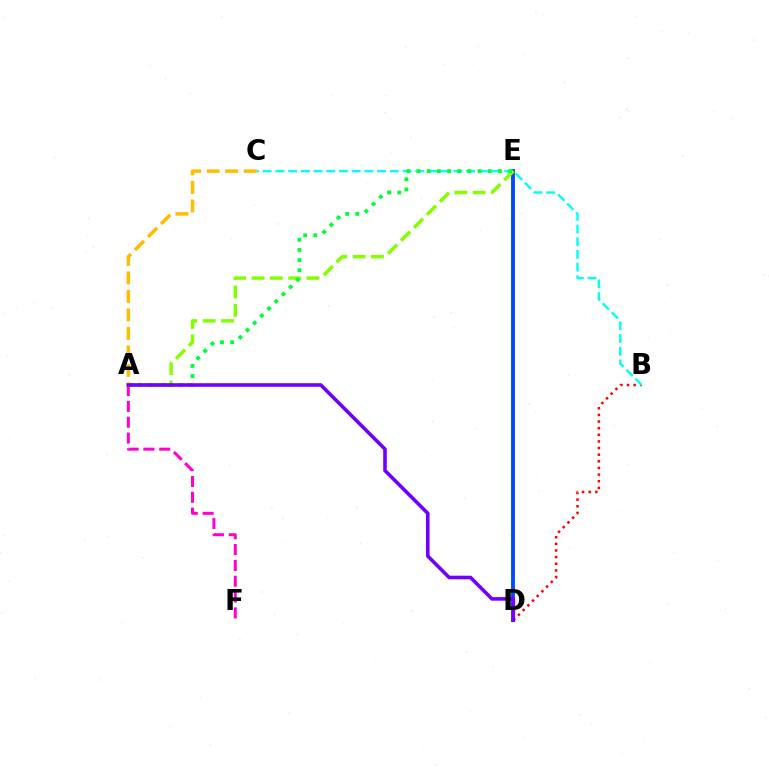{('B', 'D'): [{'color': '#ff0000', 'line_style': 'dotted', 'thickness': 1.8}], ('D', 'E'): [{'color': '#004bff', 'line_style': 'solid', 'thickness': 2.78}], ('A', 'F'): [{'color': '#ff00cf', 'line_style': 'dashed', 'thickness': 2.15}], ('B', 'C'): [{'color': '#00fff6', 'line_style': 'dashed', 'thickness': 1.73}], ('A', 'E'): [{'color': '#84ff00', 'line_style': 'dashed', 'thickness': 2.49}, {'color': '#00ff39', 'line_style': 'dotted', 'thickness': 2.76}], ('A', 'C'): [{'color': '#ffbd00', 'line_style': 'dashed', 'thickness': 2.51}], ('A', 'D'): [{'color': '#7200ff', 'line_style': 'solid', 'thickness': 2.59}]}